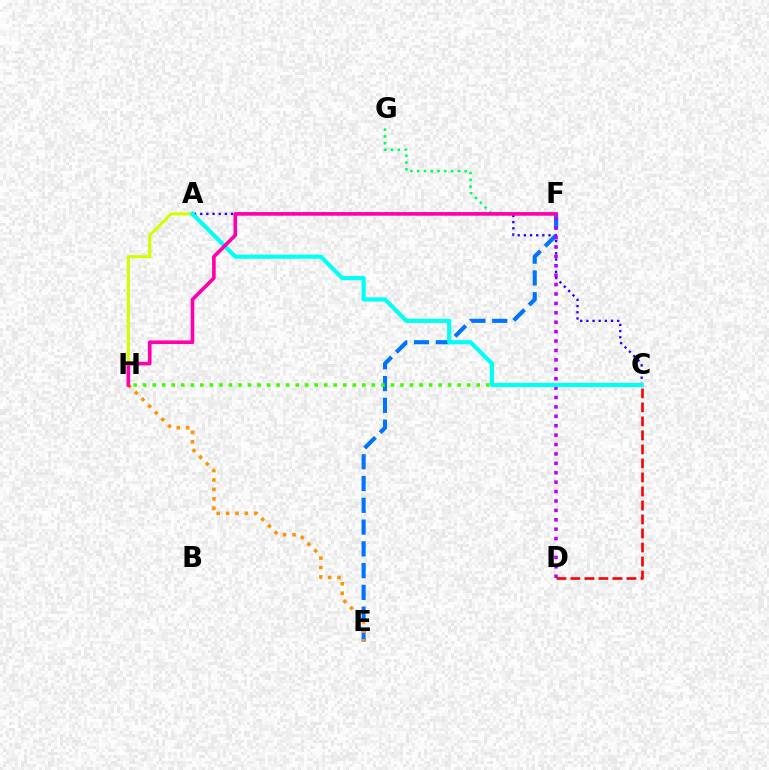{('A', 'C'): [{'color': '#2500ff', 'line_style': 'dotted', 'thickness': 1.67}, {'color': '#00fff6', 'line_style': 'solid', 'thickness': 2.99}], ('A', 'H'): [{'color': '#d1ff00', 'line_style': 'solid', 'thickness': 2.2}], ('E', 'F'): [{'color': '#0074ff', 'line_style': 'dashed', 'thickness': 2.96}], ('F', 'G'): [{'color': '#00ff5c', 'line_style': 'dotted', 'thickness': 1.84}], ('E', 'H'): [{'color': '#ff9400', 'line_style': 'dotted', 'thickness': 2.56}], ('D', 'F'): [{'color': '#b900ff', 'line_style': 'dotted', 'thickness': 2.56}], ('C', 'H'): [{'color': '#3dff00', 'line_style': 'dotted', 'thickness': 2.59}], ('C', 'D'): [{'color': '#ff0000', 'line_style': 'dashed', 'thickness': 1.9}], ('F', 'H'): [{'color': '#ff00ac', 'line_style': 'solid', 'thickness': 2.62}]}